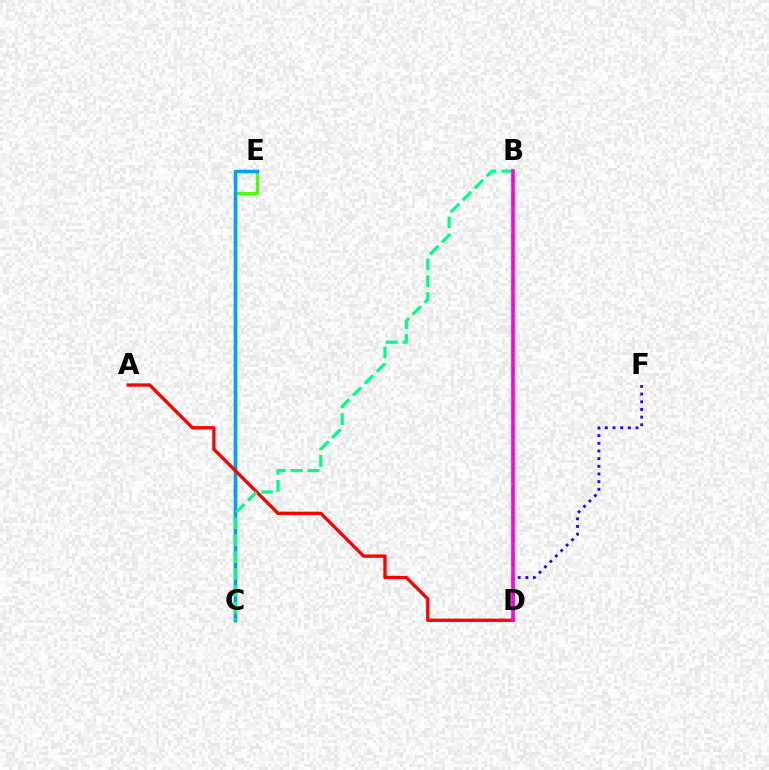{('C', 'E'): [{'color': '#4fff00', 'line_style': 'solid', 'thickness': 2.37}, {'color': '#009eff', 'line_style': 'solid', 'thickness': 2.51}], ('B', 'D'): [{'color': '#ffd500', 'line_style': 'dashed', 'thickness': 2.87}, {'color': '#ff00ed', 'line_style': 'solid', 'thickness': 2.57}], ('A', 'D'): [{'color': '#ff0000', 'line_style': 'solid', 'thickness': 2.38}], ('B', 'C'): [{'color': '#00ff86', 'line_style': 'dashed', 'thickness': 2.3}], ('D', 'F'): [{'color': '#3700ff', 'line_style': 'dotted', 'thickness': 2.08}]}